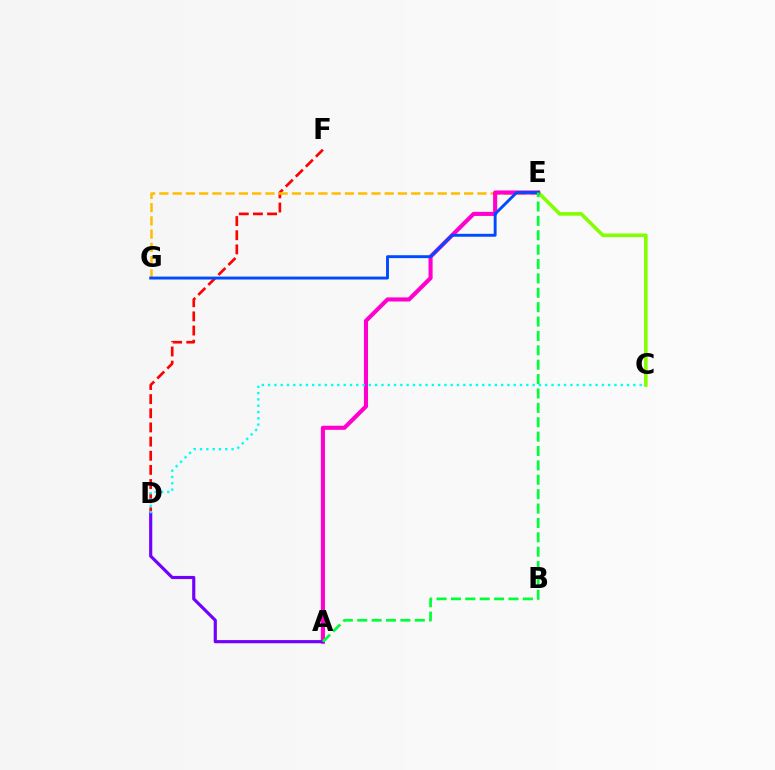{('D', 'F'): [{'color': '#ff0000', 'line_style': 'dashed', 'thickness': 1.92}], ('E', 'G'): [{'color': '#ffbd00', 'line_style': 'dashed', 'thickness': 1.8}, {'color': '#004bff', 'line_style': 'solid', 'thickness': 2.1}], ('C', 'E'): [{'color': '#84ff00', 'line_style': 'solid', 'thickness': 2.61}], ('A', 'E'): [{'color': '#ff00cf', 'line_style': 'solid', 'thickness': 2.95}, {'color': '#00ff39', 'line_style': 'dashed', 'thickness': 1.95}], ('A', 'D'): [{'color': '#7200ff', 'line_style': 'solid', 'thickness': 2.27}], ('C', 'D'): [{'color': '#00fff6', 'line_style': 'dotted', 'thickness': 1.71}]}